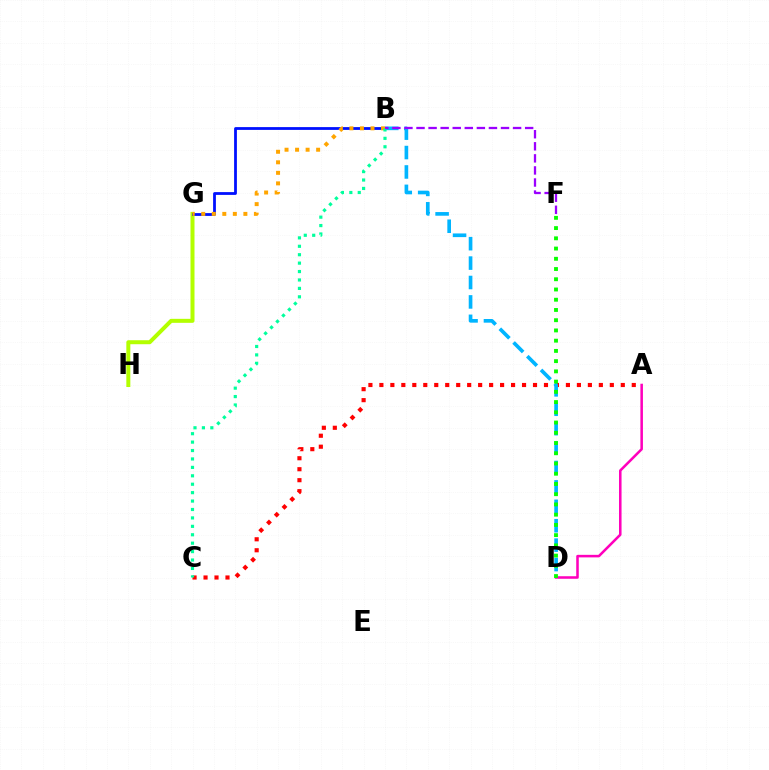{('G', 'H'): [{'color': '#b3ff00', 'line_style': 'solid', 'thickness': 2.88}], ('A', 'D'): [{'color': '#ff00bd', 'line_style': 'solid', 'thickness': 1.83}], ('B', 'G'): [{'color': '#0010ff', 'line_style': 'solid', 'thickness': 2.01}, {'color': '#ffa500', 'line_style': 'dotted', 'thickness': 2.86}], ('A', 'C'): [{'color': '#ff0000', 'line_style': 'dotted', 'thickness': 2.98}], ('B', 'D'): [{'color': '#00b5ff', 'line_style': 'dashed', 'thickness': 2.64}], ('B', 'C'): [{'color': '#00ff9d', 'line_style': 'dotted', 'thickness': 2.29}], ('B', 'F'): [{'color': '#9b00ff', 'line_style': 'dashed', 'thickness': 1.64}], ('D', 'F'): [{'color': '#08ff00', 'line_style': 'dotted', 'thickness': 2.78}]}